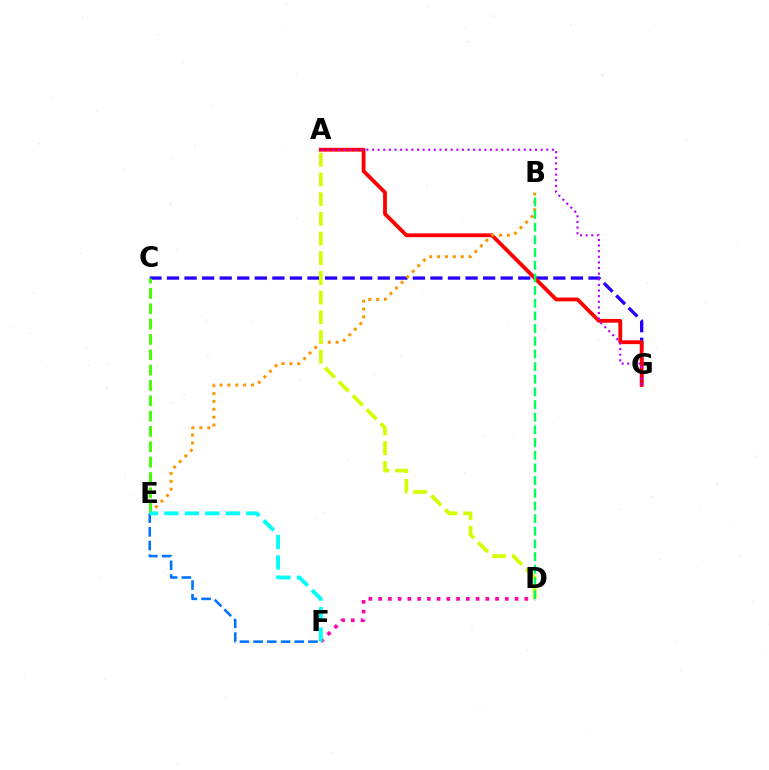{('C', 'G'): [{'color': '#2500ff', 'line_style': 'dashed', 'thickness': 2.39}], ('D', 'F'): [{'color': '#ff00ac', 'line_style': 'dotted', 'thickness': 2.65}], ('A', 'G'): [{'color': '#ff0000', 'line_style': 'solid', 'thickness': 2.74}, {'color': '#b900ff', 'line_style': 'dotted', 'thickness': 1.53}], ('B', 'E'): [{'color': '#ff9400', 'line_style': 'dotted', 'thickness': 2.14}], ('E', 'F'): [{'color': '#0074ff', 'line_style': 'dashed', 'thickness': 1.86}, {'color': '#00fff6', 'line_style': 'dashed', 'thickness': 2.78}], ('C', 'E'): [{'color': '#3dff00', 'line_style': 'dashed', 'thickness': 2.08}], ('A', 'D'): [{'color': '#d1ff00', 'line_style': 'dashed', 'thickness': 2.67}], ('B', 'D'): [{'color': '#00ff5c', 'line_style': 'dashed', 'thickness': 1.72}]}